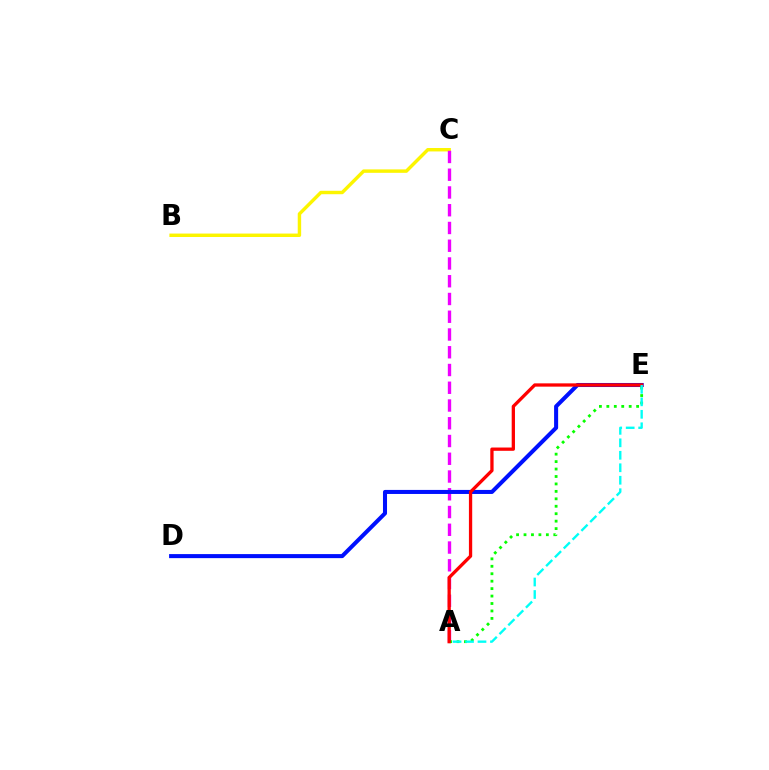{('B', 'C'): [{'color': '#fcf500', 'line_style': 'solid', 'thickness': 2.47}], ('A', 'C'): [{'color': '#ee00ff', 'line_style': 'dashed', 'thickness': 2.41}], ('D', 'E'): [{'color': '#0010ff', 'line_style': 'solid', 'thickness': 2.91}], ('A', 'E'): [{'color': '#08ff00', 'line_style': 'dotted', 'thickness': 2.02}, {'color': '#ff0000', 'line_style': 'solid', 'thickness': 2.37}, {'color': '#00fff6', 'line_style': 'dashed', 'thickness': 1.69}]}